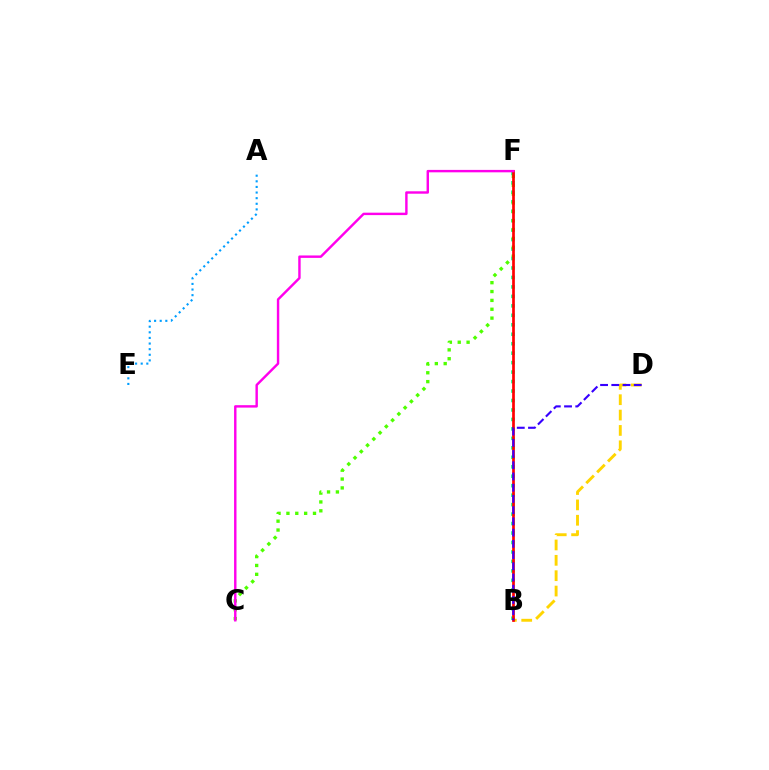{('A', 'E'): [{'color': '#009eff', 'line_style': 'dotted', 'thickness': 1.53}], ('B', 'F'): [{'color': '#00ff86', 'line_style': 'dotted', 'thickness': 2.57}, {'color': '#ff0000', 'line_style': 'solid', 'thickness': 1.95}], ('B', 'D'): [{'color': '#ffd500', 'line_style': 'dashed', 'thickness': 2.09}, {'color': '#3700ff', 'line_style': 'dashed', 'thickness': 1.52}], ('C', 'F'): [{'color': '#4fff00', 'line_style': 'dotted', 'thickness': 2.41}, {'color': '#ff00ed', 'line_style': 'solid', 'thickness': 1.75}]}